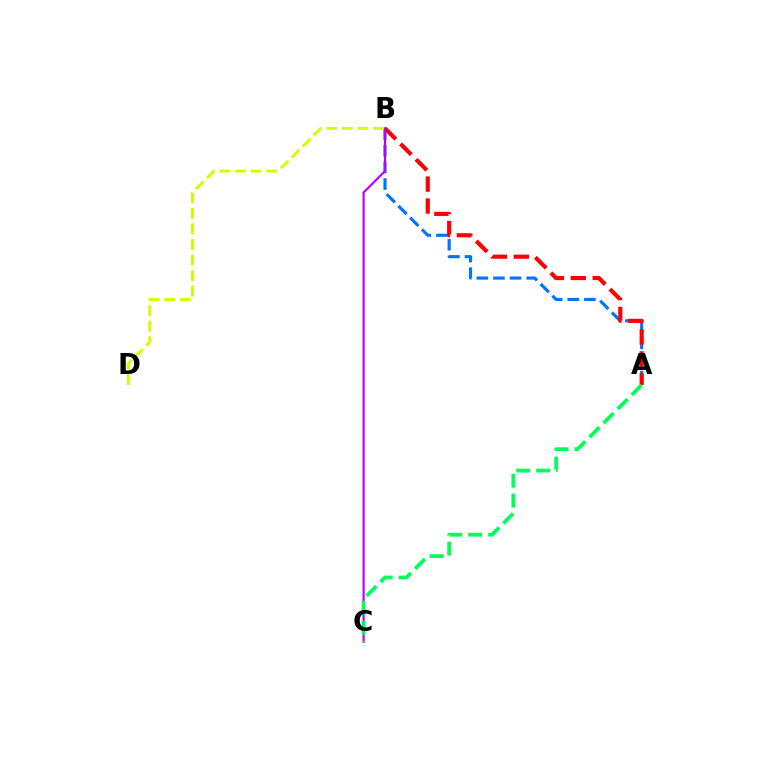{('A', 'B'): [{'color': '#0074ff', 'line_style': 'dashed', 'thickness': 2.26}, {'color': '#ff0000', 'line_style': 'dashed', 'thickness': 2.98}], ('B', 'C'): [{'color': '#b900ff', 'line_style': 'solid', 'thickness': 1.55}], ('B', 'D'): [{'color': '#d1ff00', 'line_style': 'dashed', 'thickness': 2.11}], ('A', 'C'): [{'color': '#00ff5c', 'line_style': 'dashed', 'thickness': 2.71}]}